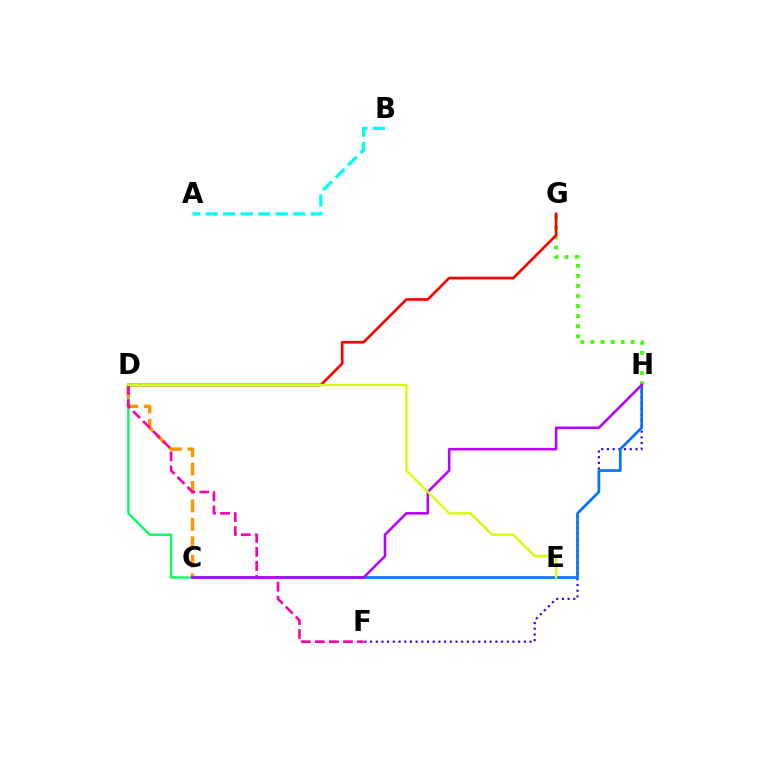{('A', 'B'): [{'color': '#00fff6', 'line_style': 'dashed', 'thickness': 2.38}], ('F', 'H'): [{'color': '#2500ff', 'line_style': 'dotted', 'thickness': 1.55}], ('C', 'D'): [{'color': '#00ff5c', 'line_style': 'solid', 'thickness': 1.69}, {'color': '#ff9400', 'line_style': 'dashed', 'thickness': 2.51}], ('C', 'H'): [{'color': '#0074ff', 'line_style': 'solid', 'thickness': 1.92}, {'color': '#b900ff', 'line_style': 'solid', 'thickness': 1.83}], ('G', 'H'): [{'color': '#3dff00', 'line_style': 'dotted', 'thickness': 2.74}], ('D', 'G'): [{'color': '#ff0000', 'line_style': 'solid', 'thickness': 1.92}], ('D', 'F'): [{'color': '#ff00ac', 'line_style': 'dashed', 'thickness': 1.91}], ('D', 'E'): [{'color': '#d1ff00', 'line_style': 'solid', 'thickness': 1.68}]}